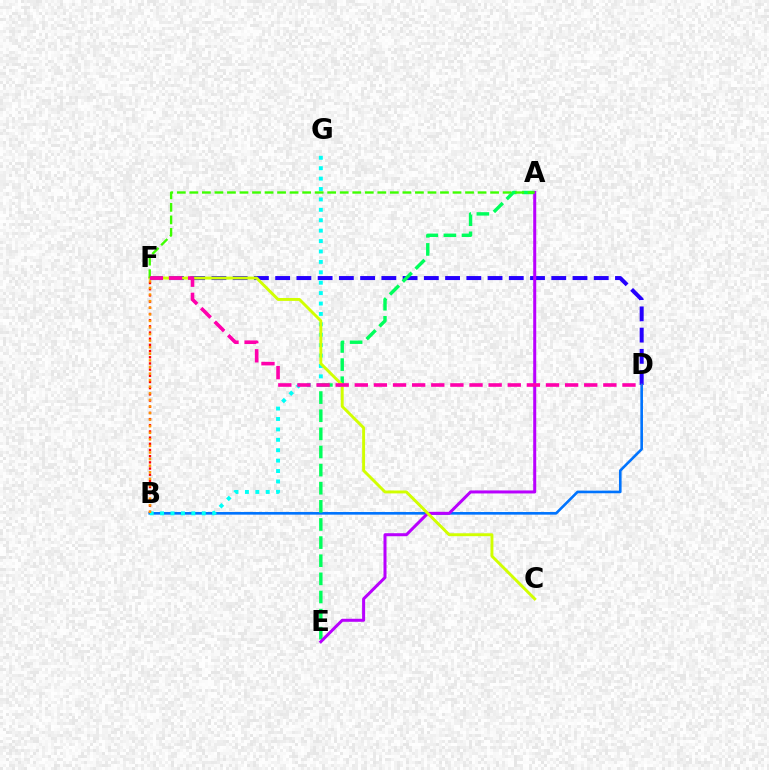{('D', 'F'): [{'color': '#2500ff', 'line_style': 'dashed', 'thickness': 2.89}, {'color': '#ff00ac', 'line_style': 'dashed', 'thickness': 2.6}], ('B', 'D'): [{'color': '#0074ff', 'line_style': 'solid', 'thickness': 1.89}], ('B', 'F'): [{'color': '#ff0000', 'line_style': 'dotted', 'thickness': 1.68}, {'color': '#ff9400', 'line_style': 'dotted', 'thickness': 1.79}], ('A', 'E'): [{'color': '#00ff5c', 'line_style': 'dashed', 'thickness': 2.46}, {'color': '#b900ff', 'line_style': 'solid', 'thickness': 2.17}], ('B', 'G'): [{'color': '#00fff6', 'line_style': 'dotted', 'thickness': 2.83}], ('C', 'F'): [{'color': '#d1ff00', 'line_style': 'solid', 'thickness': 2.1}], ('A', 'F'): [{'color': '#3dff00', 'line_style': 'dashed', 'thickness': 1.7}]}